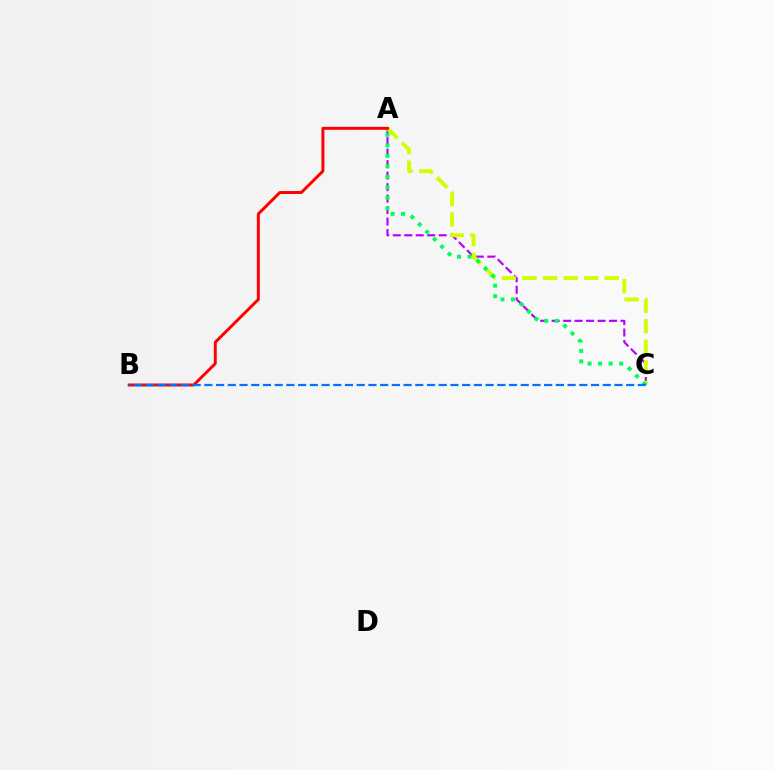{('A', 'C'): [{'color': '#b900ff', 'line_style': 'dashed', 'thickness': 1.56}, {'color': '#d1ff00', 'line_style': 'dashed', 'thickness': 2.79}, {'color': '#00ff5c', 'line_style': 'dotted', 'thickness': 2.86}], ('A', 'B'): [{'color': '#ff0000', 'line_style': 'solid', 'thickness': 2.13}], ('B', 'C'): [{'color': '#0074ff', 'line_style': 'dashed', 'thickness': 1.59}]}